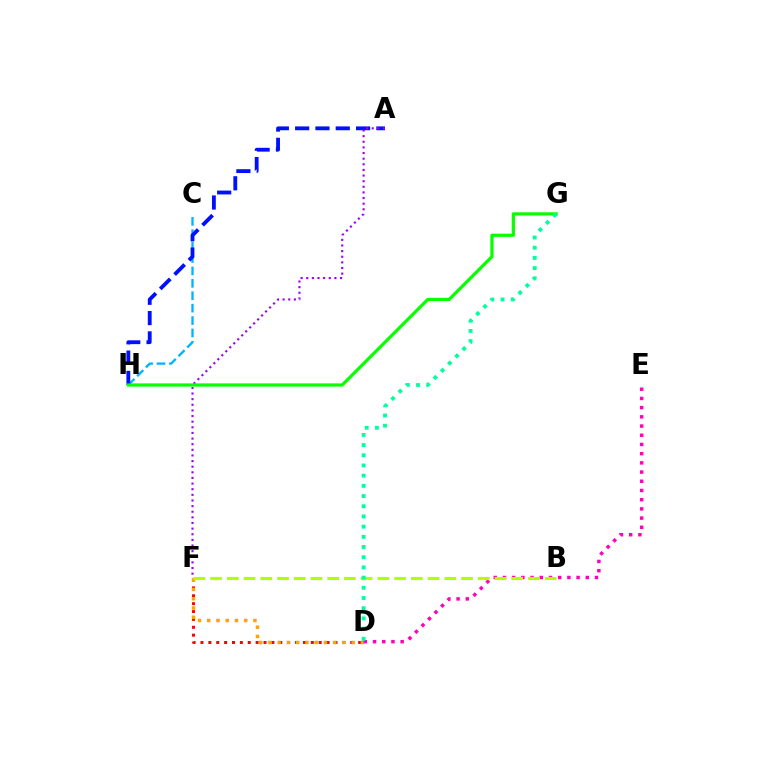{('C', 'H'): [{'color': '#00b5ff', 'line_style': 'dashed', 'thickness': 1.69}], ('A', 'H'): [{'color': '#0010ff', 'line_style': 'dashed', 'thickness': 2.76}], ('D', 'F'): [{'color': '#ff0000', 'line_style': 'dotted', 'thickness': 2.14}, {'color': '#ffa500', 'line_style': 'dotted', 'thickness': 2.51}], ('A', 'F'): [{'color': '#9b00ff', 'line_style': 'dotted', 'thickness': 1.53}], ('G', 'H'): [{'color': '#08ff00', 'line_style': 'solid', 'thickness': 2.31}], ('D', 'E'): [{'color': '#ff00bd', 'line_style': 'dotted', 'thickness': 2.5}], ('B', 'F'): [{'color': '#b3ff00', 'line_style': 'dashed', 'thickness': 2.27}], ('D', 'G'): [{'color': '#00ff9d', 'line_style': 'dotted', 'thickness': 2.77}]}